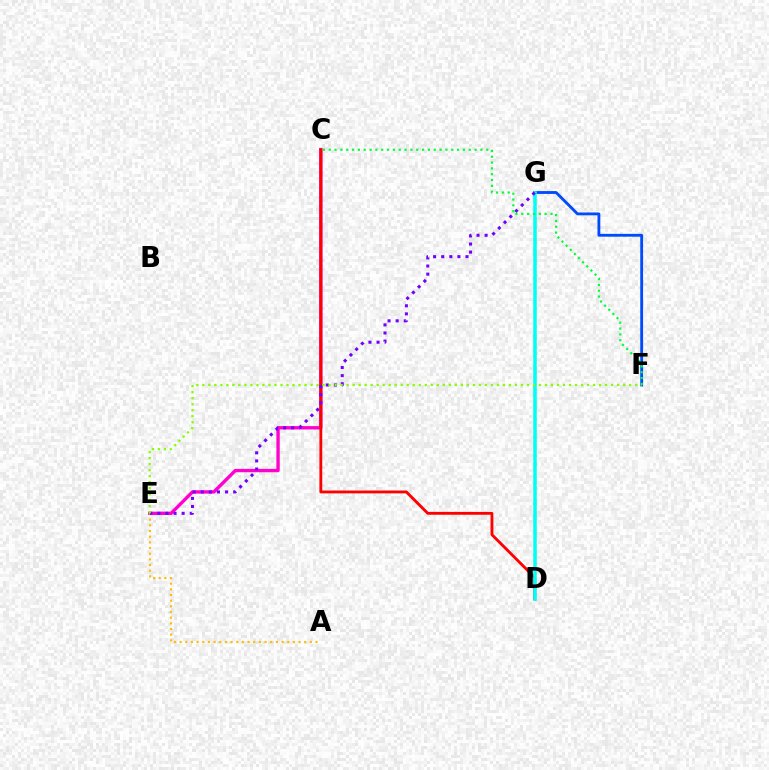{('C', 'E'): [{'color': '#ff00cf', 'line_style': 'solid', 'thickness': 2.42}], ('F', 'G'): [{'color': '#004bff', 'line_style': 'solid', 'thickness': 2.04}], ('A', 'E'): [{'color': '#ffbd00', 'line_style': 'dotted', 'thickness': 1.54}], ('C', 'D'): [{'color': '#ff0000', 'line_style': 'solid', 'thickness': 2.05}], ('D', 'G'): [{'color': '#00fff6', 'line_style': 'solid', 'thickness': 2.54}], ('E', 'G'): [{'color': '#7200ff', 'line_style': 'dotted', 'thickness': 2.2}], ('C', 'F'): [{'color': '#00ff39', 'line_style': 'dotted', 'thickness': 1.59}], ('E', 'F'): [{'color': '#84ff00', 'line_style': 'dotted', 'thickness': 1.63}]}